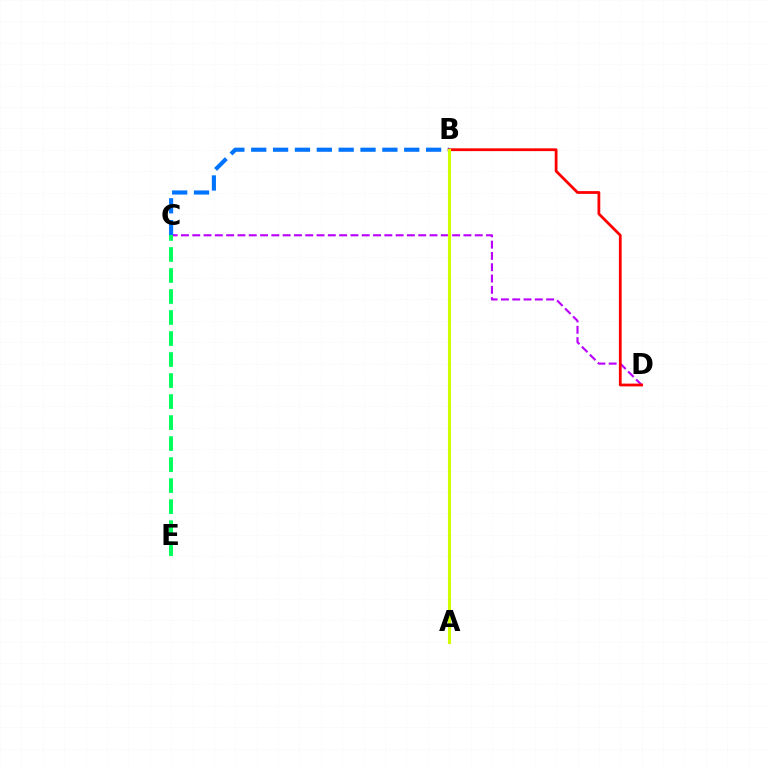{('C', 'D'): [{'color': '#b900ff', 'line_style': 'dashed', 'thickness': 1.53}], ('B', 'C'): [{'color': '#0074ff', 'line_style': 'dashed', 'thickness': 2.97}], ('C', 'E'): [{'color': '#00ff5c', 'line_style': 'dashed', 'thickness': 2.85}], ('B', 'D'): [{'color': '#ff0000', 'line_style': 'solid', 'thickness': 2.0}], ('A', 'B'): [{'color': '#d1ff00', 'line_style': 'solid', 'thickness': 2.24}]}